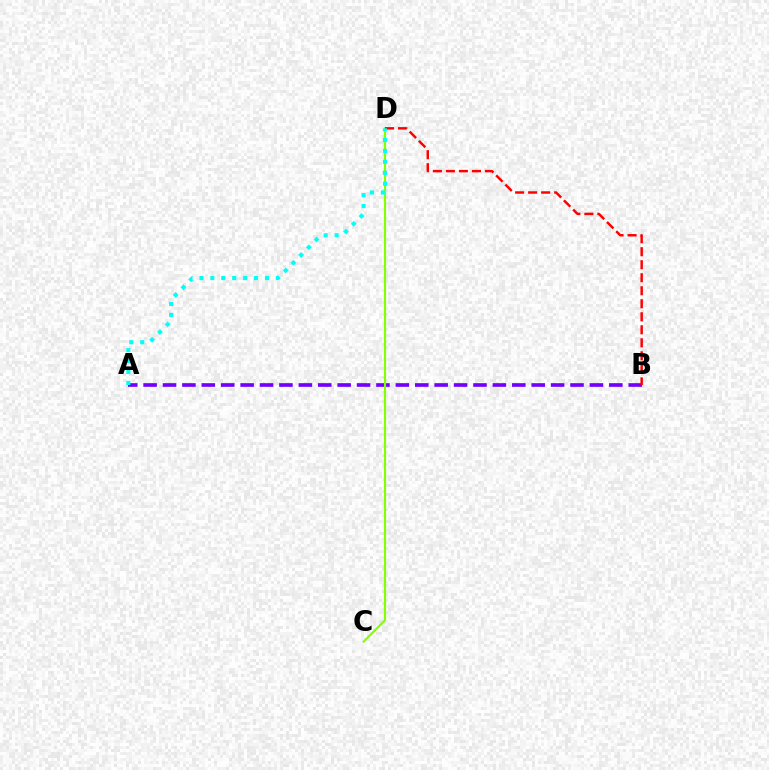{('A', 'B'): [{'color': '#7200ff', 'line_style': 'dashed', 'thickness': 2.64}], ('C', 'D'): [{'color': '#84ff00', 'line_style': 'solid', 'thickness': 1.54}], ('B', 'D'): [{'color': '#ff0000', 'line_style': 'dashed', 'thickness': 1.77}], ('A', 'D'): [{'color': '#00fff6', 'line_style': 'dotted', 'thickness': 2.97}]}